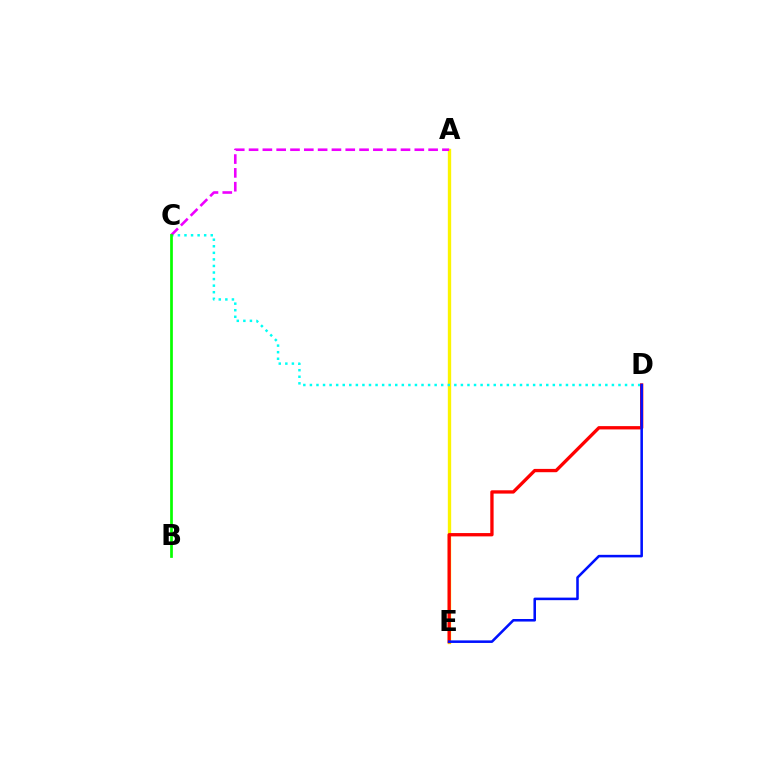{('A', 'E'): [{'color': '#fcf500', 'line_style': 'solid', 'thickness': 2.41}], ('C', 'D'): [{'color': '#00fff6', 'line_style': 'dotted', 'thickness': 1.78}], ('A', 'C'): [{'color': '#ee00ff', 'line_style': 'dashed', 'thickness': 1.88}], ('D', 'E'): [{'color': '#ff0000', 'line_style': 'solid', 'thickness': 2.38}, {'color': '#0010ff', 'line_style': 'solid', 'thickness': 1.84}], ('B', 'C'): [{'color': '#08ff00', 'line_style': 'solid', 'thickness': 1.95}]}